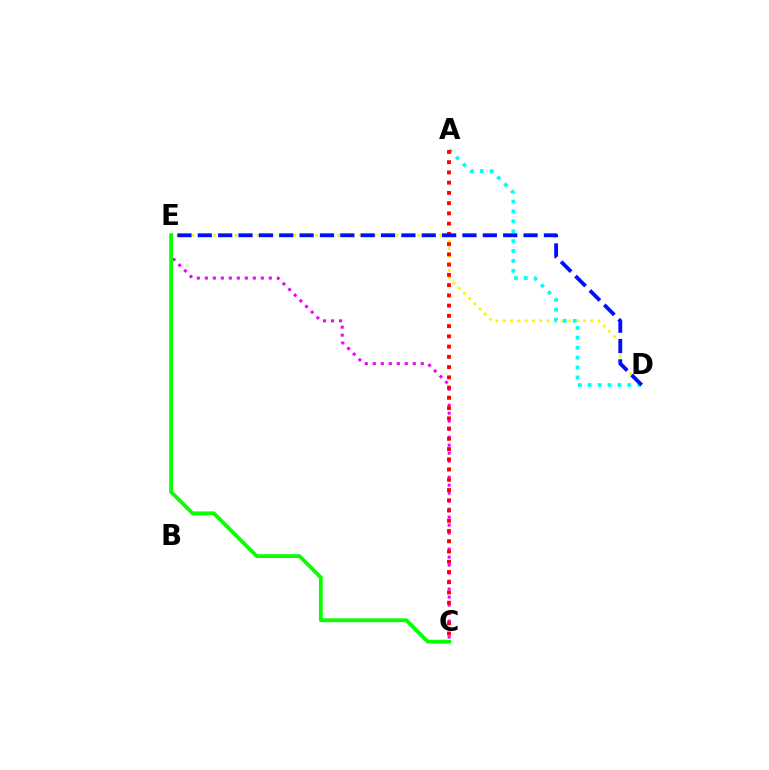{('C', 'E'): [{'color': '#ee00ff', 'line_style': 'dotted', 'thickness': 2.17}, {'color': '#08ff00', 'line_style': 'solid', 'thickness': 2.73}], ('D', 'E'): [{'color': '#fcf500', 'line_style': 'dotted', 'thickness': 1.98}, {'color': '#0010ff', 'line_style': 'dashed', 'thickness': 2.77}], ('A', 'D'): [{'color': '#00fff6', 'line_style': 'dotted', 'thickness': 2.69}], ('A', 'C'): [{'color': '#ff0000', 'line_style': 'dotted', 'thickness': 2.78}]}